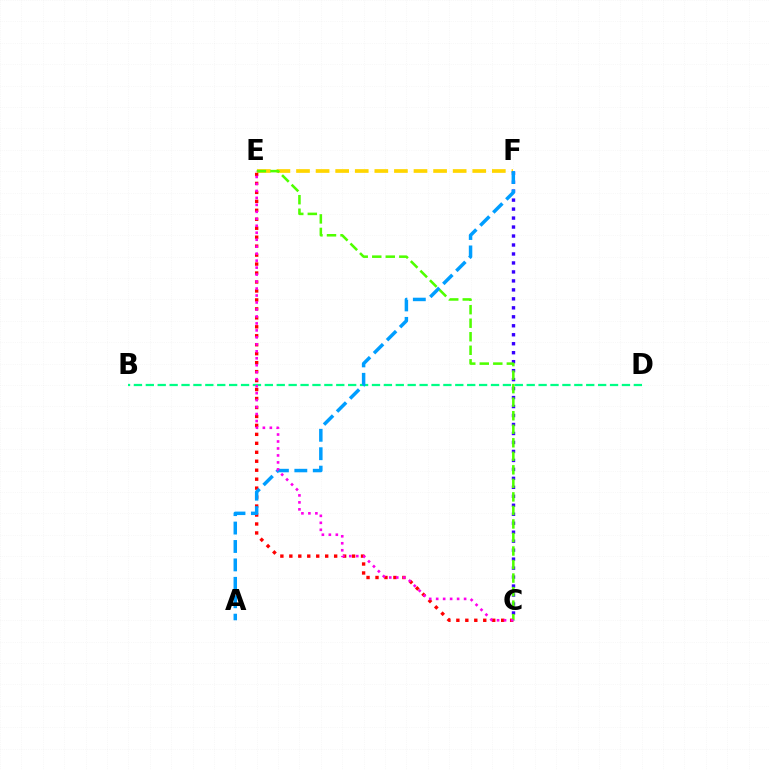{('E', 'F'): [{'color': '#ffd500', 'line_style': 'dashed', 'thickness': 2.66}], ('C', 'E'): [{'color': '#ff0000', 'line_style': 'dotted', 'thickness': 2.44}, {'color': '#4fff00', 'line_style': 'dashed', 'thickness': 1.84}, {'color': '#ff00ed', 'line_style': 'dotted', 'thickness': 1.89}], ('B', 'D'): [{'color': '#00ff86', 'line_style': 'dashed', 'thickness': 1.62}], ('C', 'F'): [{'color': '#3700ff', 'line_style': 'dotted', 'thickness': 2.44}], ('A', 'F'): [{'color': '#009eff', 'line_style': 'dashed', 'thickness': 2.5}]}